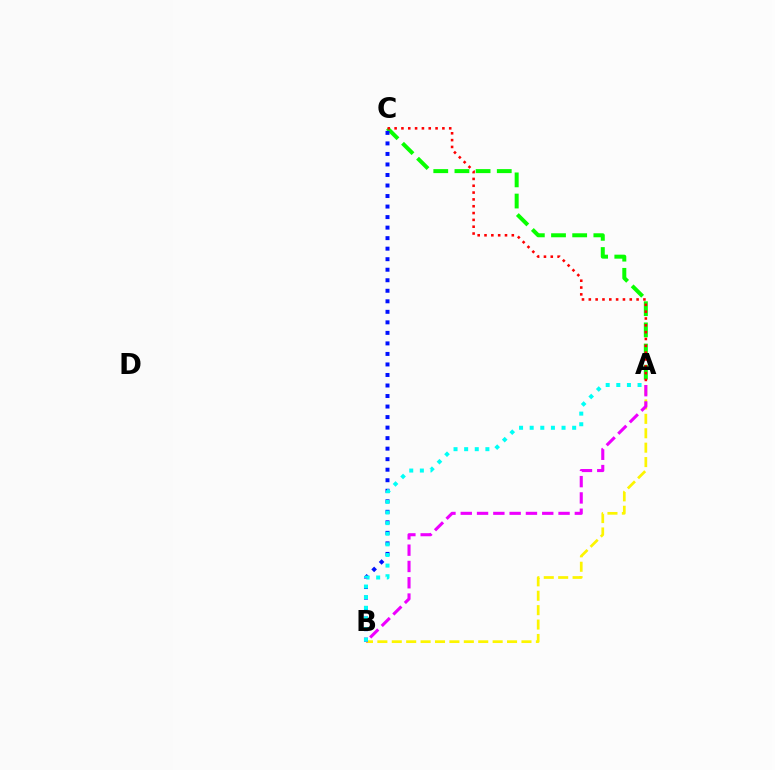{('A', 'B'): [{'color': '#fcf500', 'line_style': 'dashed', 'thickness': 1.96}, {'color': '#ee00ff', 'line_style': 'dashed', 'thickness': 2.21}, {'color': '#00fff6', 'line_style': 'dotted', 'thickness': 2.89}], ('A', 'C'): [{'color': '#08ff00', 'line_style': 'dashed', 'thickness': 2.88}, {'color': '#ff0000', 'line_style': 'dotted', 'thickness': 1.85}], ('B', 'C'): [{'color': '#0010ff', 'line_style': 'dotted', 'thickness': 2.86}]}